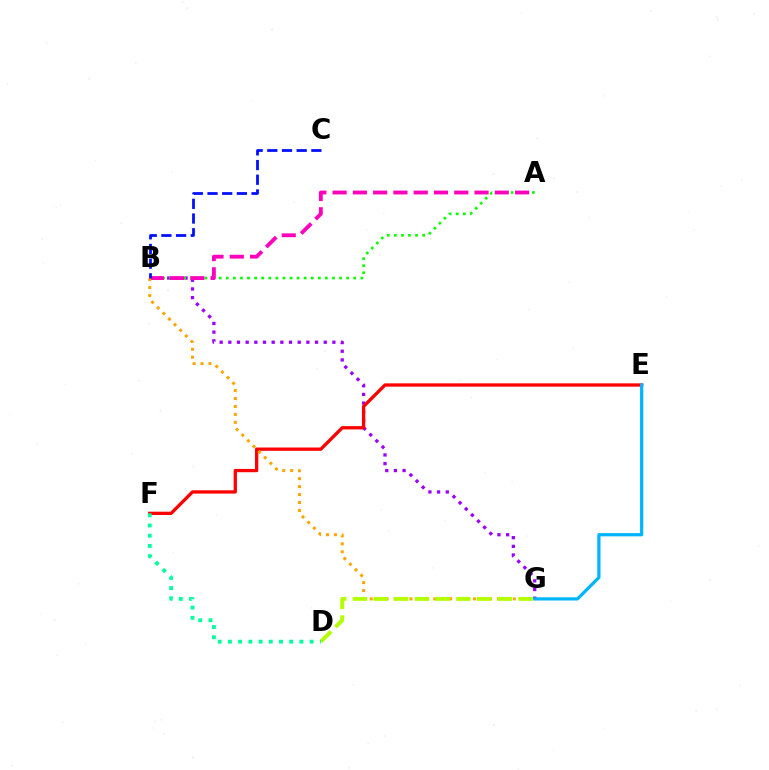{('B', 'G'): [{'color': '#9b00ff', 'line_style': 'dotted', 'thickness': 2.36}, {'color': '#ffa500', 'line_style': 'dotted', 'thickness': 2.16}], ('A', 'B'): [{'color': '#08ff00', 'line_style': 'dotted', 'thickness': 1.92}, {'color': '#ff00bd', 'line_style': 'dashed', 'thickness': 2.75}], ('E', 'F'): [{'color': '#ff0000', 'line_style': 'solid', 'thickness': 2.38}], ('E', 'G'): [{'color': '#00b5ff', 'line_style': 'solid', 'thickness': 2.32}], ('B', 'C'): [{'color': '#0010ff', 'line_style': 'dashed', 'thickness': 1.99}], ('D', 'G'): [{'color': '#b3ff00', 'line_style': 'dashed', 'thickness': 2.81}], ('D', 'F'): [{'color': '#00ff9d', 'line_style': 'dotted', 'thickness': 2.78}]}